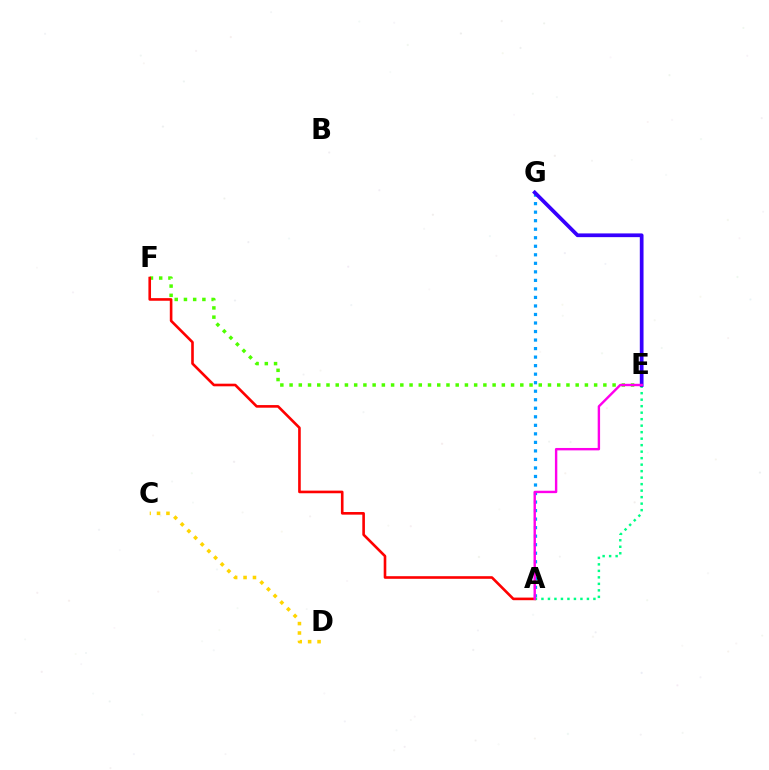{('A', 'E'): [{'color': '#00ff86', 'line_style': 'dotted', 'thickness': 1.77}, {'color': '#ff00ed', 'line_style': 'solid', 'thickness': 1.73}], ('E', 'F'): [{'color': '#4fff00', 'line_style': 'dotted', 'thickness': 2.51}], ('C', 'D'): [{'color': '#ffd500', 'line_style': 'dotted', 'thickness': 2.56}], ('A', 'G'): [{'color': '#009eff', 'line_style': 'dotted', 'thickness': 2.32}], ('A', 'F'): [{'color': '#ff0000', 'line_style': 'solid', 'thickness': 1.89}], ('E', 'G'): [{'color': '#3700ff', 'line_style': 'solid', 'thickness': 2.68}]}